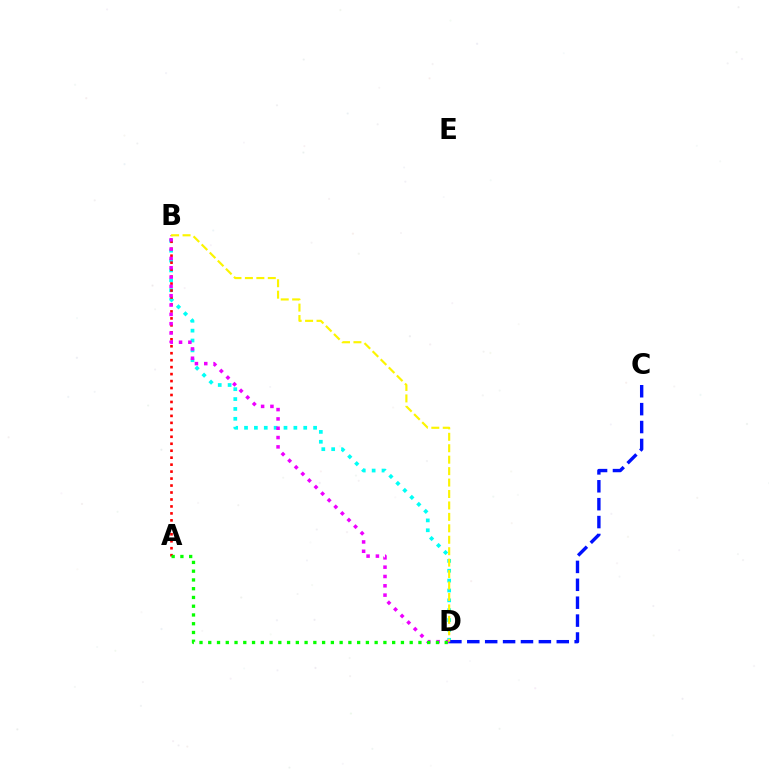{('B', 'D'): [{'color': '#00fff6', 'line_style': 'dotted', 'thickness': 2.68}, {'color': '#ee00ff', 'line_style': 'dotted', 'thickness': 2.53}, {'color': '#fcf500', 'line_style': 'dashed', 'thickness': 1.55}], ('A', 'B'): [{'color': '#ff0000', 'line_style': 'dotted', 'thickness': 1.89}], ('A', 'D'): [{'color': '#08ff00', 'line_style': 'dotted', 'thickness': 2.38}], ('C', 'D'): [{'color': '#0010ff', 'line_style': 'dashed', 'thickness': 2.43}]}